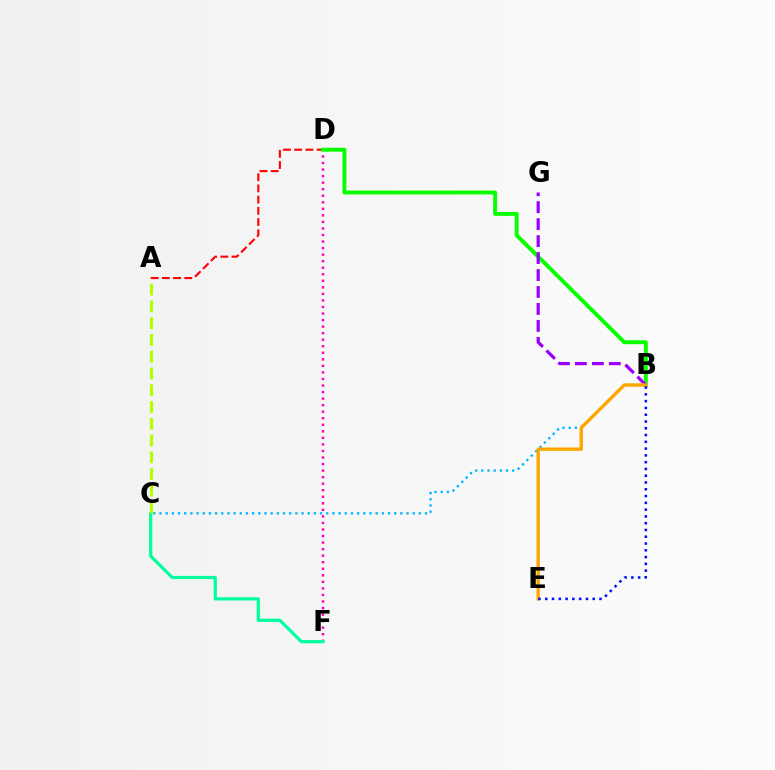{('D', 'F'): [{'color': '#ff00bd', 'line_style': 'dotted', 'thickness': 1.78}], ('B', 'C'): [{'color': '#00b5ff', 'line_style': 'dotted', 'thickness': 1.68}], ('C', 'F'): [{'color': '#00ff9d', 'line_style': 'solid', 'thickness': 2.31}], ('A', 'D'): [{'color': '#ff0000', 'line_style': 'dashed', 'thickness': 1.52}], ('B', 'D'): [{'color': '#08ff00', 'line_style': 'solid', 'thickness': 2.82}], ('A', 'C'): [{'color': '#b3ff00', 'line_style': 'dashed', 'thickness': 2.28}], ('B', 'G'): [{'color': '#9b00ff', 'line_style': 'dashed', 'thickness': 2.3}], ('B', 'E'): [{'color': '#ffa500', 'line_style': 'solid', 'thickness': 2.42}, {'color': '#0010ff', 'line_style': 'dotted', 'thickness': 1.84}]}